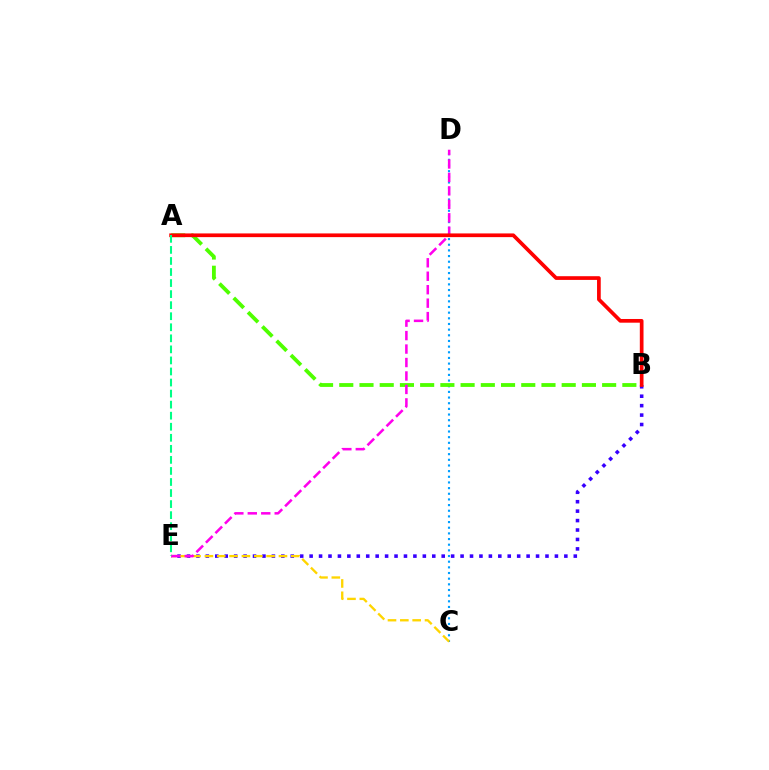{('C', 'D'): [{'color': '#009eff', 'line_style': 'dotted', 'thickness': 1.54}], ('B', 'E'): [{'color': '#3700ff', 'line_style': 'dotted', 'thickness': 2.56}], ('C', 'E'): [{'color': '#ffd500', 'line_style': 'dashed', 'thickness': 1.68}], ('A', 'B'): [{'color': '#4fff00', 'line_style': 'dashed', 'thickness': 2.75}, {'color': '#ff0000', 'line_style': 'solid', 'thickness': 2.67}], ('D', 'E'): [{'color': '#ff00ed', 'line_style': 'dashed', 'thickness': 1.83}], ('A', 'E'): [{'color': '#00ff86', 'line_style': 'dashed', 'thickness': 1.5}]}